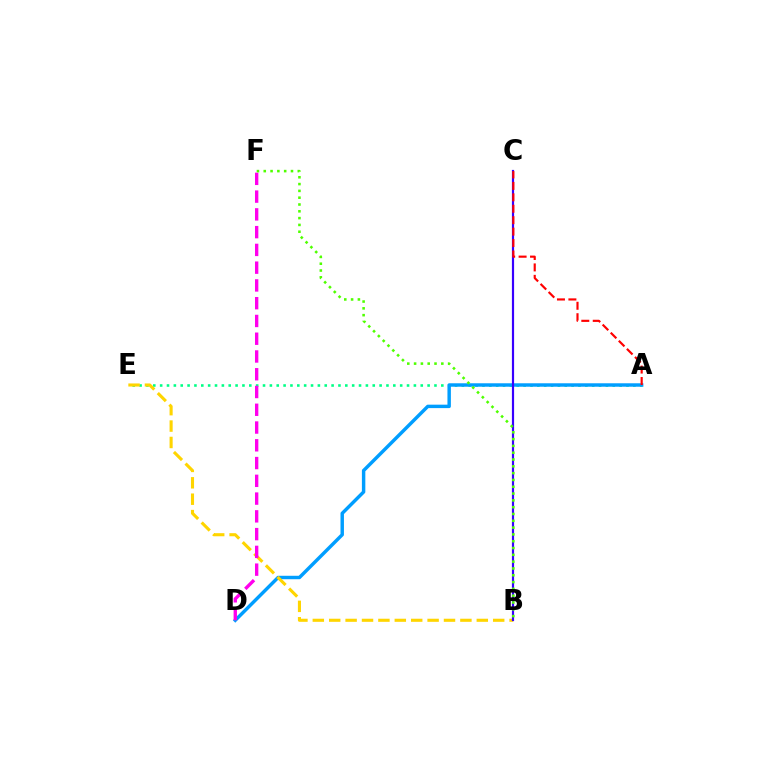{('A', 'E'): [{'color': '#00ff86', 'line_style': 'dotted', 'thickness': 1.86}], ('A', 'D'): [{'color': '#009eff', 'line_style': 'solid', 'thickness': 2.48}], ('B', 'E'): [{'color': '#ffd500', 'line_style': 'dashed', 'thickness': 2.23}], ('B', 'C'): [{'color': '#3700ff', 'line_style': 'solid', 'thickness': 1.58}], ('A', 'C'): [{'color': '#ff0000', 'line_style': 'dashed', 'thickness': 1.55}], ('D', 'F'): [{'color': '#ff00ed', 'line_style': 'dashed', 'thickness': 2.41}], ('B', 'F'): [{'color': '#4fff00', 'line_style': 'dotted', 'thickness': 1.85}]}